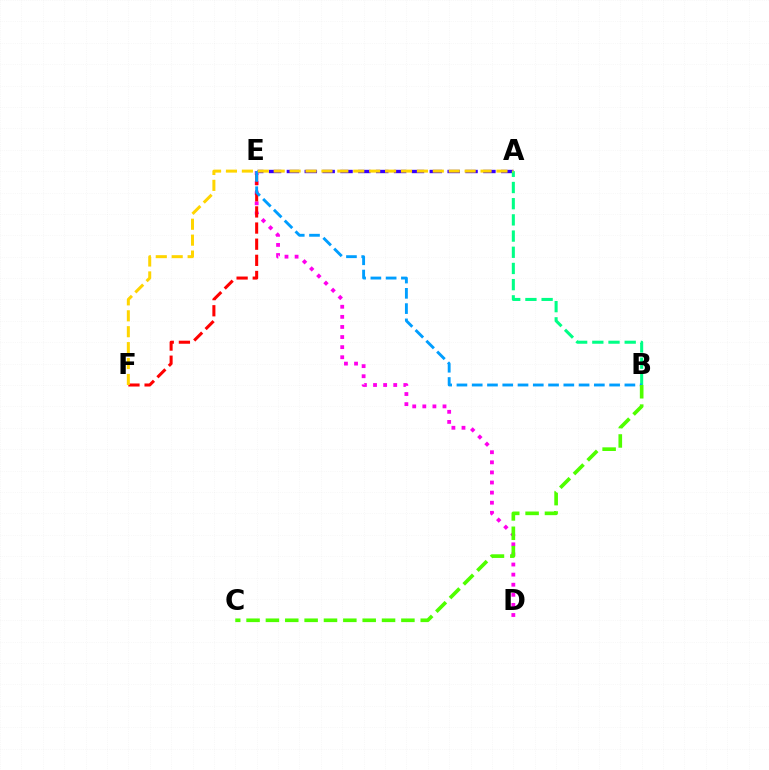{('A', 'E'): [{'color': '#3700ff', 'line_style': 'dashed', 'thickness': 2.43}], ('D', 'E'): [{'color': '#ff00ed', 'line_style': 'dotted', 'thickness': 2.74}], ('A', 'B'): [{'color': '#00ff86', 'line_style': 'dashed', 'thickness': 2.2}], ('E', 'F'): [{'color': '#ff0000', 'line_style': 'dashed', 'thickness': 2.19}], ('B', 'E'): [{'color': '#009eff', 'line_style': 'dashed', 'thickness': 2.07}], ('B', 'C'): [{'color': '#4fff00', 'line_style': 'dashed', 'thickness': 2.63}], ('A', 'F'): [{'color': '#ffd500', 'line_style': 'dashed', 'thickness': 2.16}]}